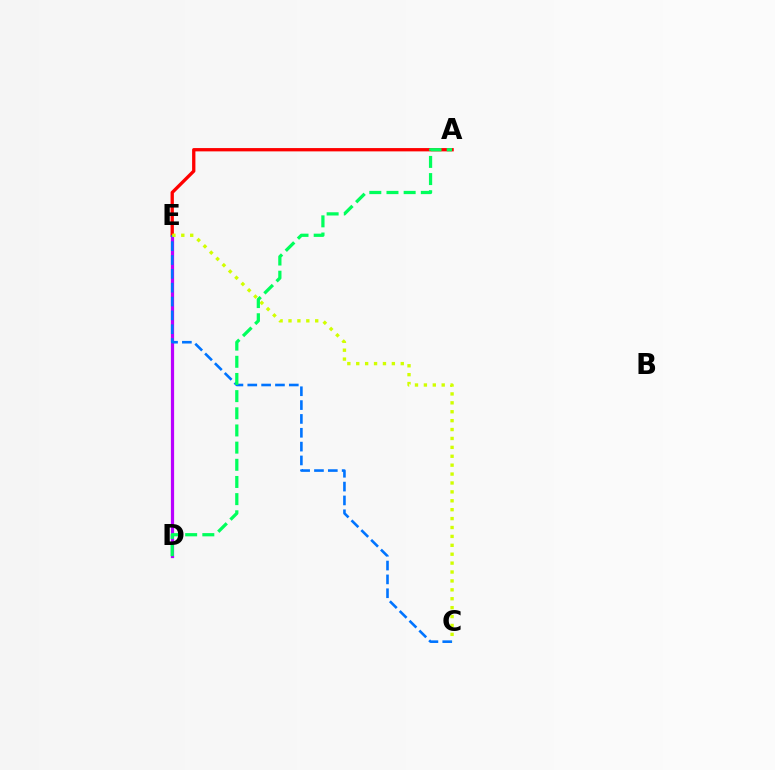{('D', 'E'): [{'color': '#b900ff', 'line_style': 'solid', 'thickness': 2.32}], ('A', 'E'): [{'color': '#ff0000', 'line_style': 'solid', 'thickness': 2.38}], ('C', 'E'): [{'color': '#0074ff', 'line_style': 'dashed', 'thickness': 1.88}, {'color': '#d1ff00', 'line_style': 'dotted', 'thickness': 2.42}], ('A', 'D'): [{'color': '#00ff5c', 'line_style': 'dashed', 'thickness': 2.33}]}